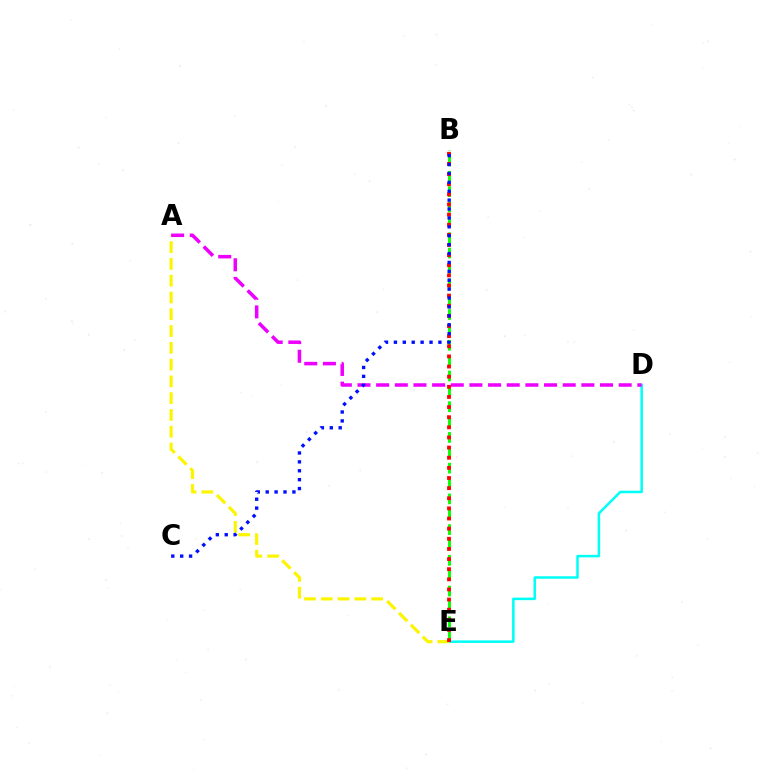{('B', 'E'): [{'color': '#08ff00', 'line_style': 'dashed', 'thickness': 2.09}, {'color': '#ff0000', 'line_style': 'dotted', 'thickness': 2.75}], ('D', 'E'): [{'color': '#00fff6', 'line_style': 'solid', 'thickness': 1.81}], ('A', 'E'): [{'color': '#fcf500', 'line_style': 'dashed', 'thickness': 2.28}], ('A', 'D'): [{'color': '#ee00ff', 'line_style': 'dashed', 'thickness': 2.53}], ('B', 'C'): [{'color': '#0010ff', 'line_style': 'dotted', 'thickness': 2.42}]}